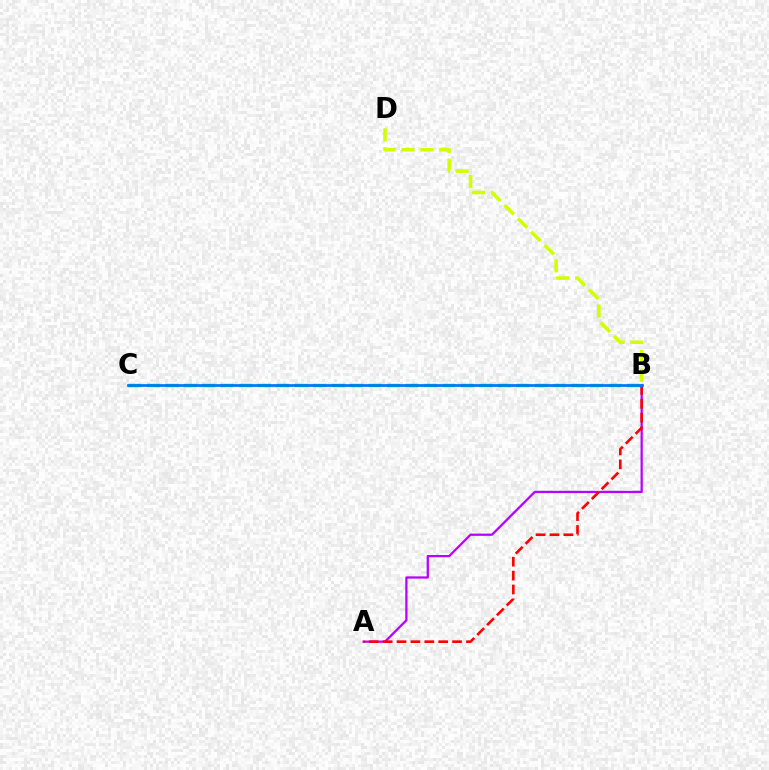{('A', 'B'): [{'color': '#b900ff', 'line_style': 'solid', 'thickness': 1.62}, {'color': '#ff0000', 'line_style': 'dashed', 'thickness': 1.89}], ('B', 'C'): [{'color': '#00ff5c', 'line_style': 'dashed', 'thickness': 2.51}, {'color': '#0074ff', 'line_style': 'solid', 'thickness': 1.95}], ('B', 'D'): [{'color': '#d1ff00', 'line_style': 'dashed', 'thickness': 2.57}]}